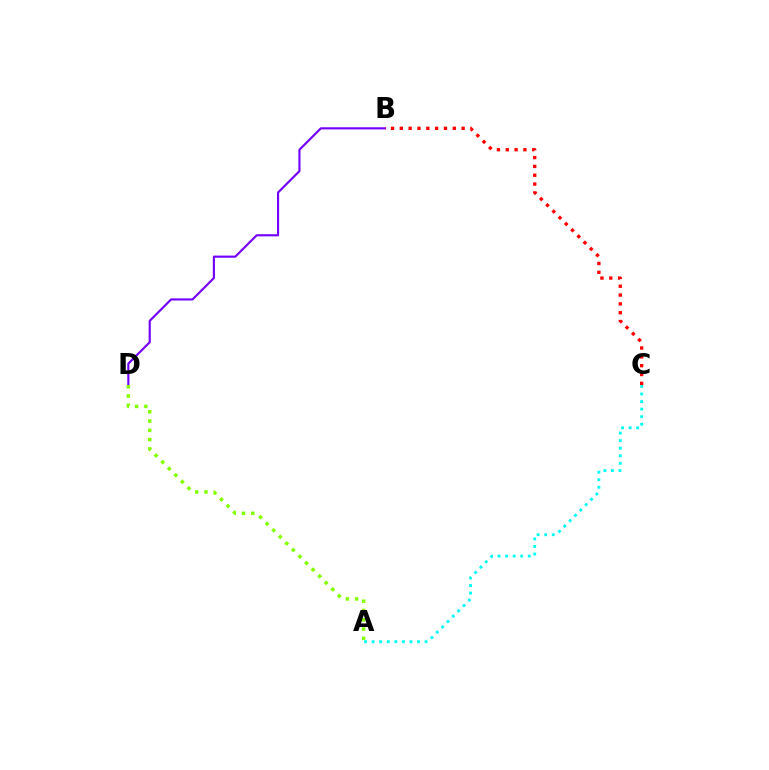{('B', 'D'): [{'color': '#7200ff', 'line_style': 'solid', 'thickness': 1.54}], ('A', 'C'): [{'color': '#00fff6', 'line_style': 'dotted', 'thickness': 2.05}], ('B', 'C'): [{'color': '#ff0000', 'line_style': 'dotted', 'thickness': 2.4}], ('A', 'D'): [{'color': '#84ff00', 'line_style': 'dotted', 'thickness': 2.52}]}